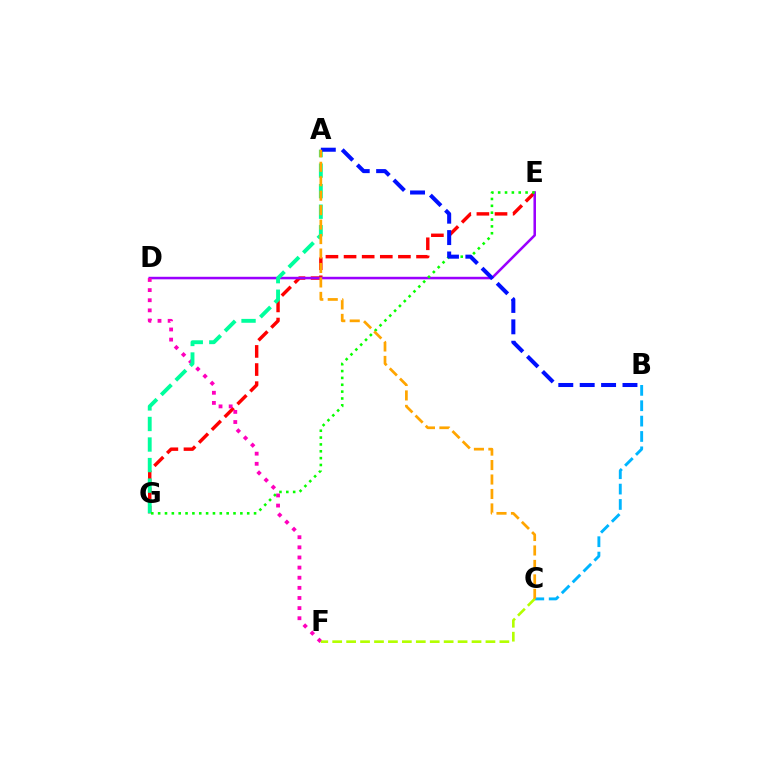{('E', 'G'): [{'color': '#ff0000', 'line_style': 'dashed', 'thickness': 2.46}, {'color': '#08ff00', 'line_style': 'dotted', 'thickness': 1.86}], ('D', 'E'): [{'color': '#9b00ff', 'line_style': 'solid', 'thickness': 1.82}], ('B', 'C'): [{'color': '#00b5ff', 'line_style': 'dashed', 'thickness': 2.09}], ('D', 'F'): [{'color': '#ff00bd', 'line_style': 'dotted', 'thickness': 2.75}], ('A', 'G'): [{'color': '#00ff9d', 'line_style': 'dashed', 'thickness': 2.79}], ('C', 'F'): [{'color': '#b3ff00', 'line_style': 'dashed', 'thickness': 1.89}], ('A', 'B'): [{'color': '#0010ff', 'line_style': 'dashed', 'thickness': 2.91}], ('A', 'C'): [{'color': '#ffa500', 'line_style': 'dashed', 'thickness': 1.96}]}